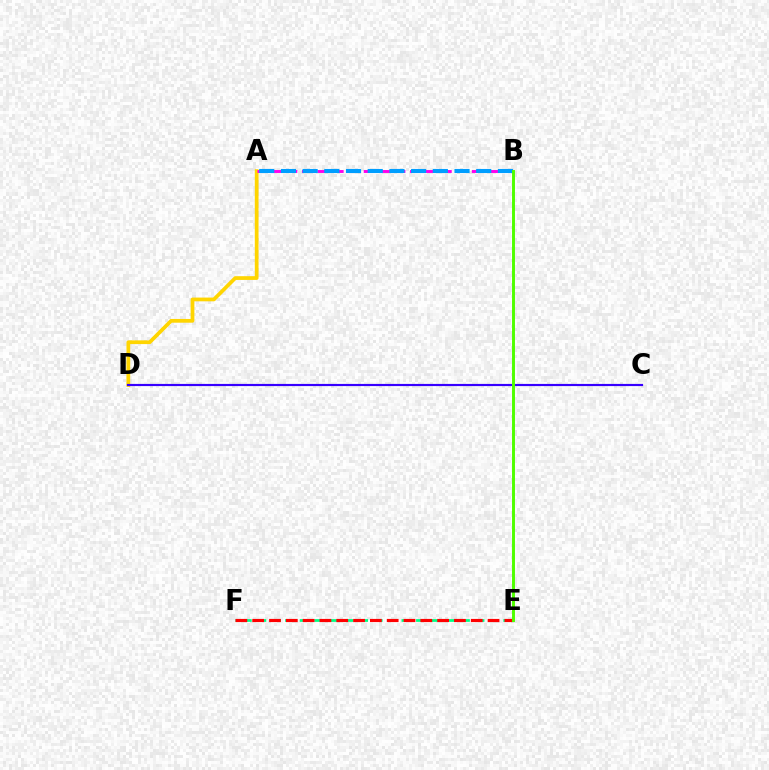{('A', 'D'): [{'color': '#ffd500', 'line_style': 'solid', 'thickness': 2.69}], ('E', 'F'): [{'color': '#00ff86', 'line_style': 'dashed', 'thickness': 1.98}, {'color': '#ff0000', 'line_style': 'dashed', 'thickness': 2.28}], ('A', 'B'): [{'color': '#ff00ed', 'line_style': 'dashed', 'thickness': 2.1}, {'color': '#009eff', 'line_style': 'dashed', 'thickness': 2.95}], ('C', 'D'): [{'color': '#3700ff', 'line_style': 'solid', 'thickness': 1.56}], ('B', 'E'): [{'color': '#4fff00', 'line_style': 'solid', 'thickness': 2.11}]}